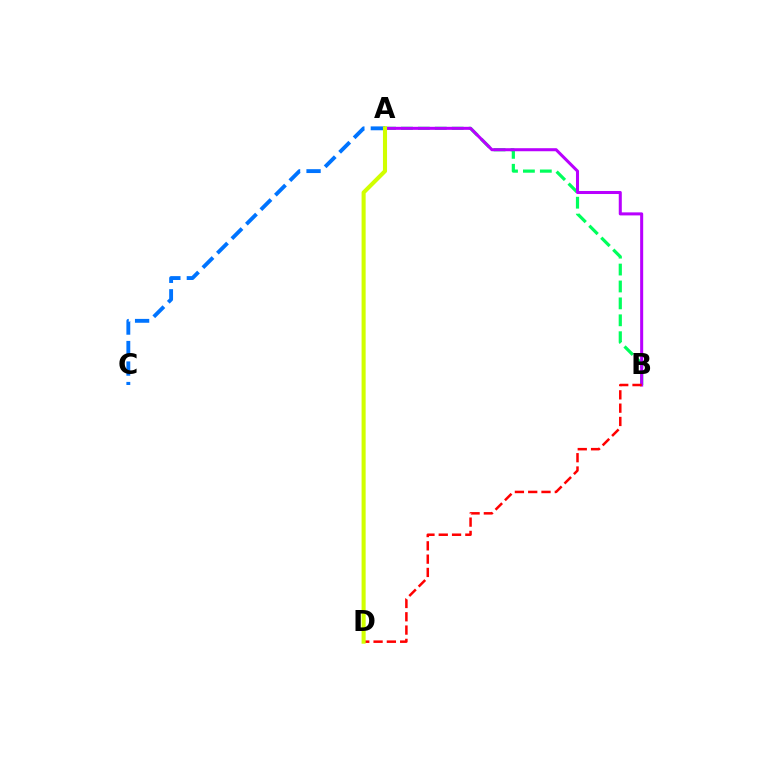{('A', 'B'): [{'color': '#00ff5c', 'line_style': 'dashed', 'thickness': 2.3}, {'color': '#b900ff', 'line_style': 'solid', 'thickness': 2.19}], ('B', 'D'): [{'color': '#ff0000', 'line_style': 'dashed', 'thickness': 1.81}], ('A', 'C'): [{'color': '#0074ff', 'line_style': 'dashed', 'thickness': 2.78}], ('A', 'D'): [{'color': '#d1ff00', 'line_style': 'solid', 'thickness': 2.93}]}